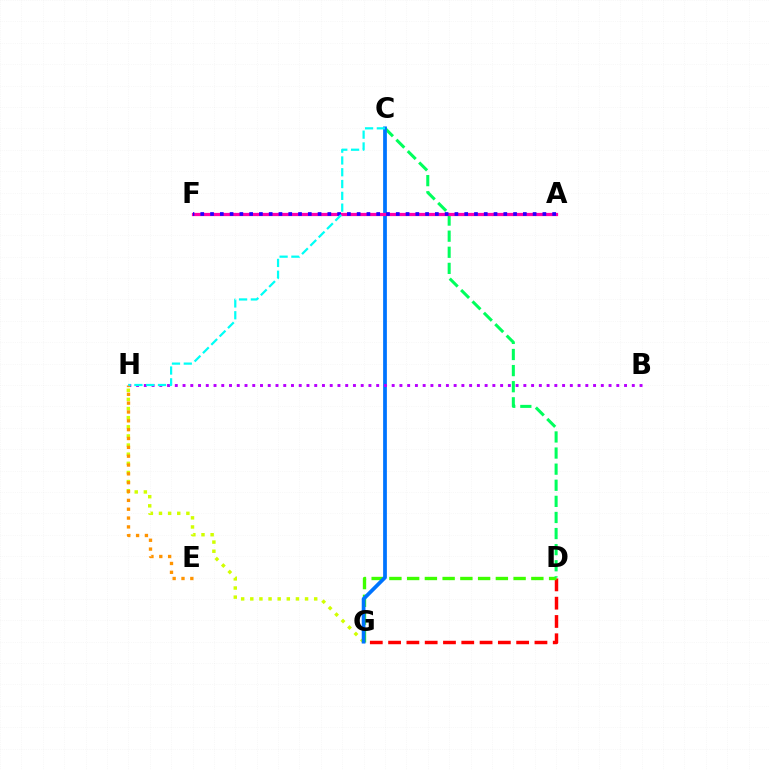{('D', 'G'): [{'color': '#ff0000', 'line_style': 'dashed', 'thickness': 2.49}, {'color': '#3dff00', 'line_style': 'dashed', 'thickness': 2.41}], ('G', 'H'): [{'color': '#d1ff00', 'line_style': 'dotted', 'thickness': 2.48}], ('C', 'D'): [{'color': '#00ff5c', 'line_style': 'dashed', 'thickness': 2.19}], ('C', 'G'): [{'color': '#0074ff', 'line_style': 'solid', 'thickness': 2.7}], ('B', 'H'): [{'color': '#b900ff', 'line_style': 'dotted', 'thickness': 2.1}], ('E', 'H'): [{'color': '#ff9400', 'line_style': 'dotted', 'thickness': 2.4}], ('A', 'F'): [{'color': '#ff00ac', 'line_style': 'solid', 'thickness': 2.32}, {'color': '#2500ff', 'line_style': 'dotted', 'thickness': 2.66}], ('C', 'H'): [{'color': '#00fff6', 'line_style': 'dashed', 'thickness': 1.6}]}